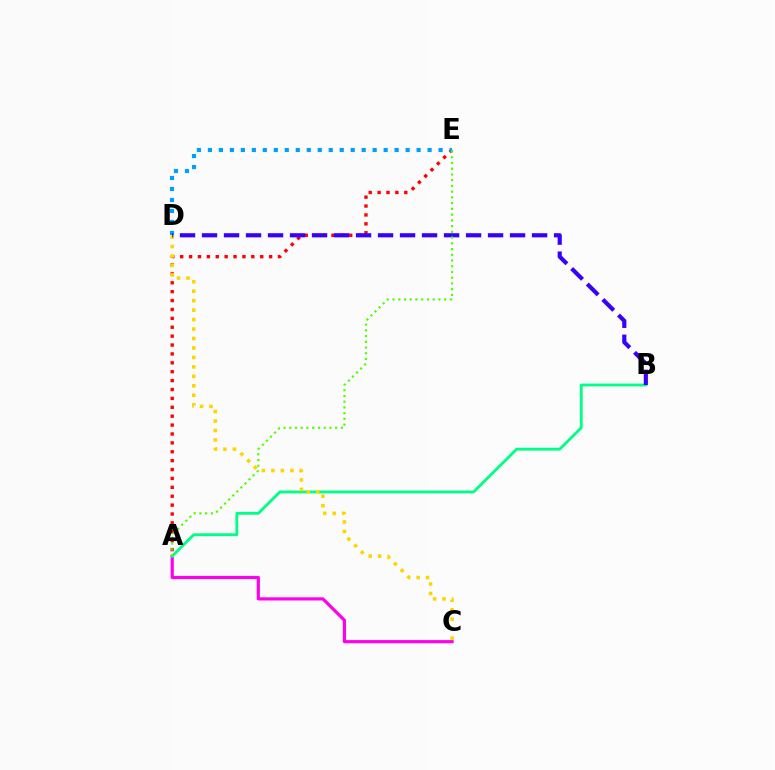{('A', 'C'): [{'color': '#ff00ed', 'line_style': 'solid', 'thickness': 2.28}], ('A', 'E'): [{'color': '#ff0000', 'line_style': 'dotted', 'thickness': 2.42}, {'color': '#4fff00', 'line_style': 'dotted', 'thickness': 1.56}], ('A', 'B'): [{'color': '#00ff86', 'line_style': 'solid', 'thickness': 2.05}], ('D', 'E'): [{'color': '#009eff', 'line_style': 'dotted', 'thickness': 2.98}], ('C', 'D'): [{'color': '#ffd500', 'line_style': 'dotted', 'thickness': 2.57}], ('B', 'D'): [{'color': '#3700ff', 'line_style': 'dashed', 'thickness': 2.99}]}